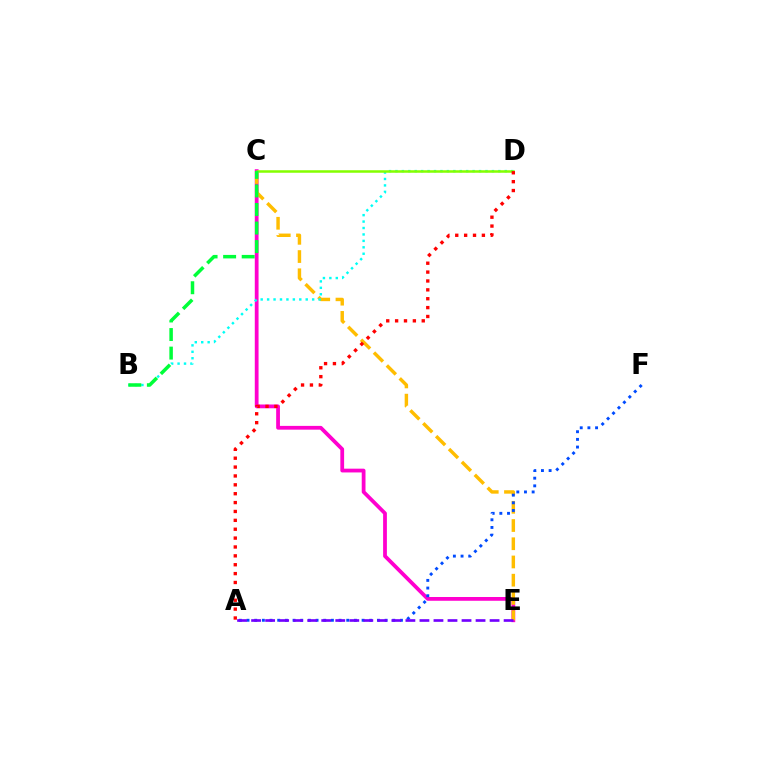{('C', 'E'): [{'color': '#ff00cf', 'line_style': 'solid', 'thickness': 2.72}, {'color': '#ffbd00', 'line_style': 'dashed', 'thickness': 2.48}], ('A', 'F'): [{'color': '#004bff', 'line_style': 'dotted', 'thickness': 2.08}], ('B', 'D'): [{'color': '#00fff6', 'line_style': 'dotted', 'thickness': 1.75}], ('C', 'D'): [{'color': '#84ff00', 'line_style': 'solid', 'thickness': 1.8}], ('B', 'C'): [{'color': '#00ff39', 'line_style': 'dashed', 'thickness': 2.52}], ('A', 'E'): [{'color': '#7200ff', 'line_style': 'dashed', 'thickness': 1.91}], ('A', 'D'): [{'color': '#ff0000', 'line_style': 'dotted', 'thickness': 2.41}]}